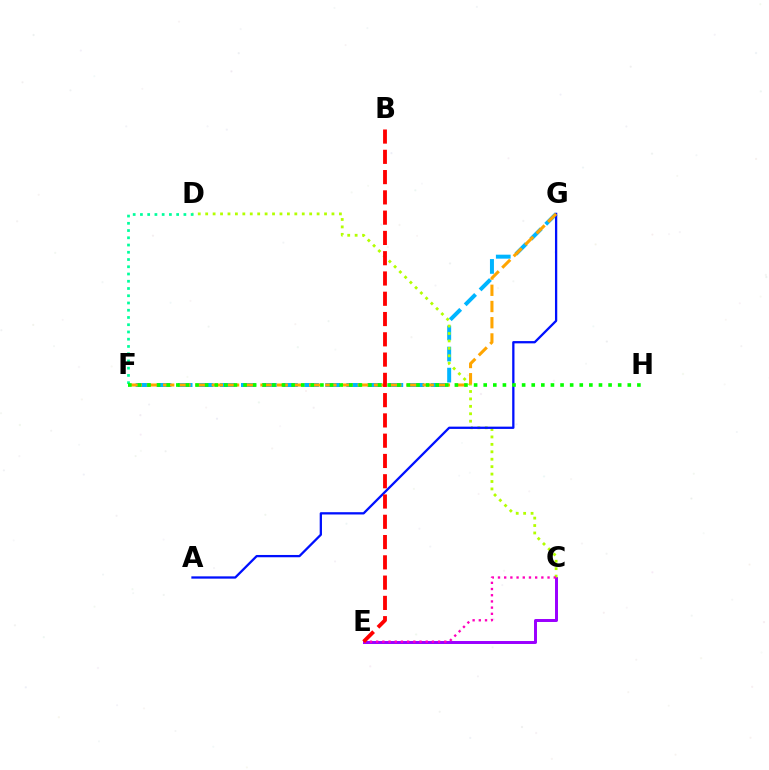{('F', 'G'): [{'color': '#00b5ff', 'line_style': 'dashed', 'thickness': 2.86}, {'color': '#ffa500', 'line_style': 'dashed', 'thickness': 2.2}], ('C', 'E'): [{'color': '#9b00ff', 'line_style': 'solid', 'thickness': 2.14}, {'color': '#ff00bd', 'line_style': 'dotted', 'thickness': 1.68}], ('C', 'D'): [{'color': '#b3ff00', 'line_style': 'dotted', 'thickness': 2.02}], ('A', 'G'): [{'color': '#0010ff', 'line_style': 'solid', 'thickness': 1.65}], ('D', 'F'): [{'color': '#00ff9d', 'line_style': 'dotted', 'thickness': 1.97}], ('F', 'H'): [{'color': '#08ff00', 'line_style': 'dotted', 'thickness': 2.61}], ('B', 'E'): [{'color': '#ff0000', 'line_style': 'dashed', 'thickness': 2.75}]}